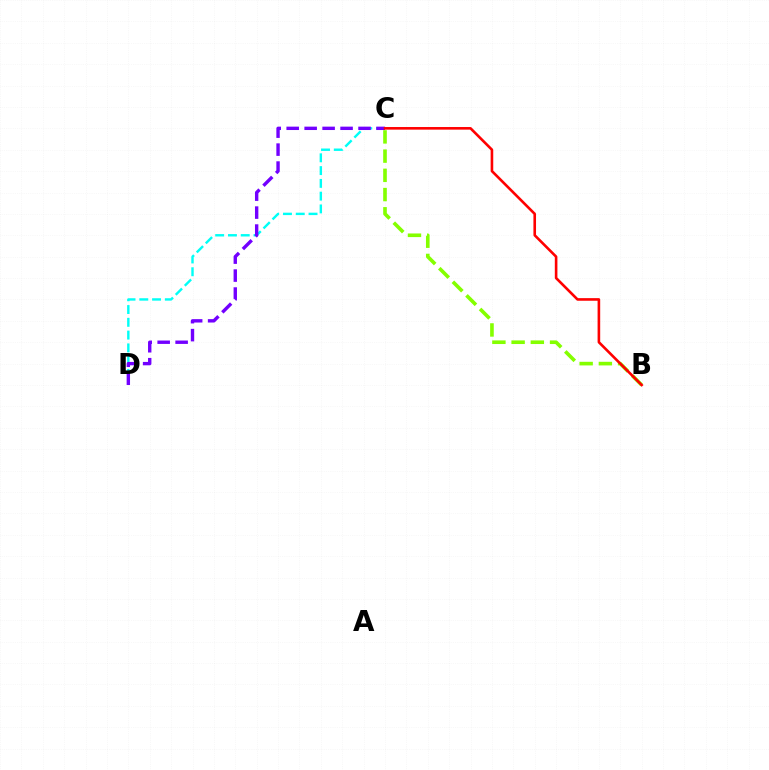{('B', 'C'): [{'color': '#84ff00', 'line_style': 'dashed', 'thickness': 2.61}, {'color': '#ff0000', 'line_style': 'solid', 'thickness': 1.88}], ('C', 'D'): [{'color': '#00fff6', 'line_style': 'dashed', 'thickness': 1.74}, {'color': '#7200ff', 'line_style': 'dashed', 'thickness': 2.44}]}